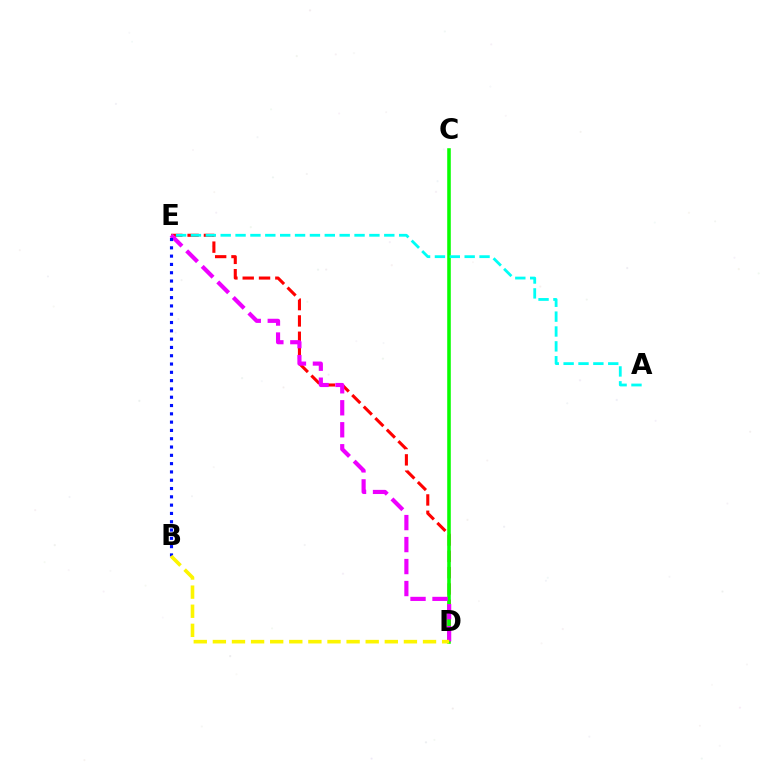{('D', 'E'): [{'color': '#ff0000', 'line_style': 'dashed', 'thickness': 2.22}, {'color': '#ee00ff', 'line_style': 'dashed', 'thickness': 2.99}], ('C', 'D'): [{'color': '#08ff00', 'line_style': 'solid', 'thickness': 2.57}], ('A', 'E'): [{'color': '#00fff6', 'line_style': 'dashed', 'thickness': 2.02}], ('B', 'E'): [{'color': '#0010ff', 'line_style': 'dotted', 'thickness': 2.26}], ('B', 'D'): [{'color': '#fcf500', 'line_style': 'dashed', 'thickness': 2.6}]}